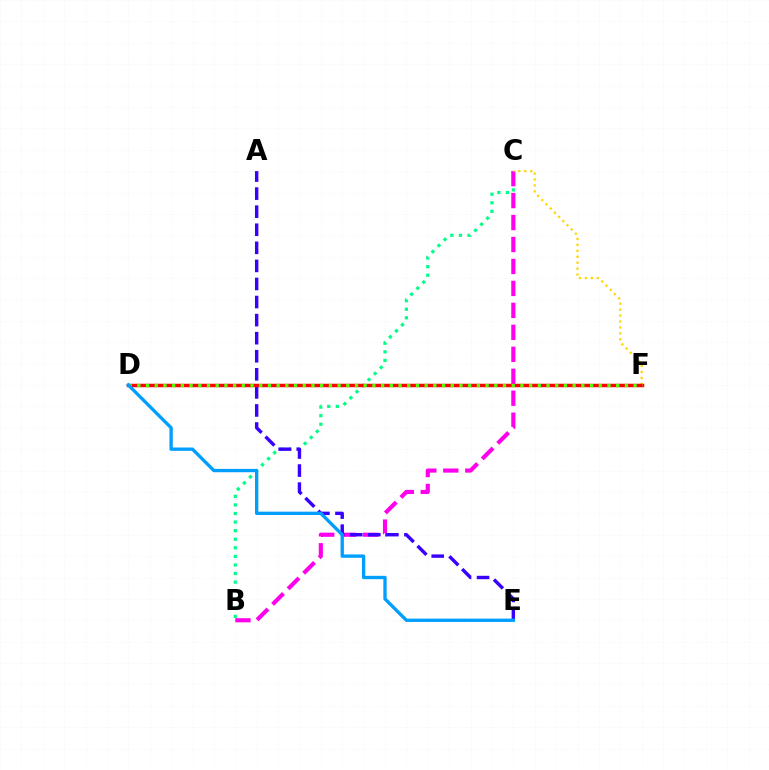{('B', 'C'): [{'color': '#00ff86', 'line_style': 'dotted', 'thickness': 2.33}, {'color': '#ff00ed', 'line_style': 'dashed', 'thickness': 2.98}], ('A', 'E'): [{'color': '#3700ff', 'line_style': 'dashed', 'thickness': 2.45}], ('C', 'F'): [{'color': '#ffd500', 'line_style': 'dotted', 'thickness': 1.61}], ('D', 'F'): [{'color': '#ff0000', 'line_style': 'solid', 'thickness': 2.5}, {'color': '#4fff00', 'line_style': 'dotted', 'thickness': 2.37}], ('D', 'E'): [{'color': '#009eff', 'line_style': 'solid', 'thickness': 2.4}]}